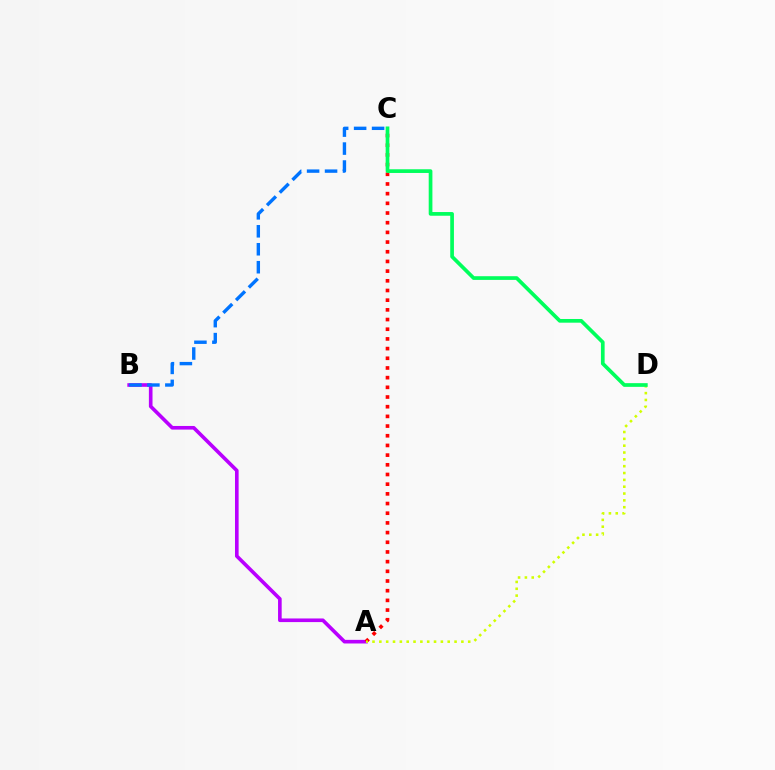{('A', 'B'): [{'color': '#b900ff', 'line_style': 'solid', 'thickness': 2.61}], ('B', 'C'): [{'color': '#0074ff', 'line_style': 'dashed', 'thickness': 2.44}], ('A', 'C'): [{'color': '#ff0000', 'line_style': 'dotted', 'thickness': 2.63}], ('A', 'D'): [{'color': '#d1ff00', 'line_style': 'dotted', 'thickness': 1.86}], ('C', 'D'): [{'color': '#00ff5c', 'line_style': 'solid', 'thickness': 2.66}]}